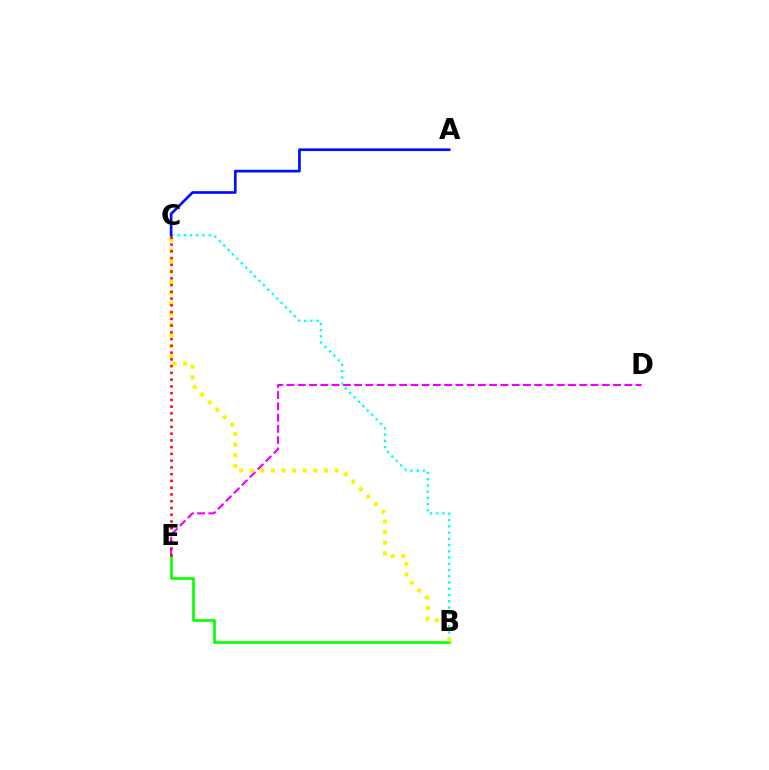{('D', 'E'): [{'color': '#ee00ff', 'line_style': 'dashed', 'thickness': 1.53}], ('B', 'C'): [{'color': '#00fff6', 'line_style': 'dotted', 'thickness': 1.69}, {'color': '#fcf500', 'line_style': 'dotted', 'thickness': 2.88}], ('B', 'E'): [{'color': '#08ff00', 'line_style': 'solid', 'thickness': 1.93}], ('A', 'C'): [{'color': '#0010ff', 'line_style': 'solid', 'thickness': 1.94}], ('C', 'E'): [{'color': '#ff0000', 'line_style': 'dotted', 'thickness': 1.83}]}